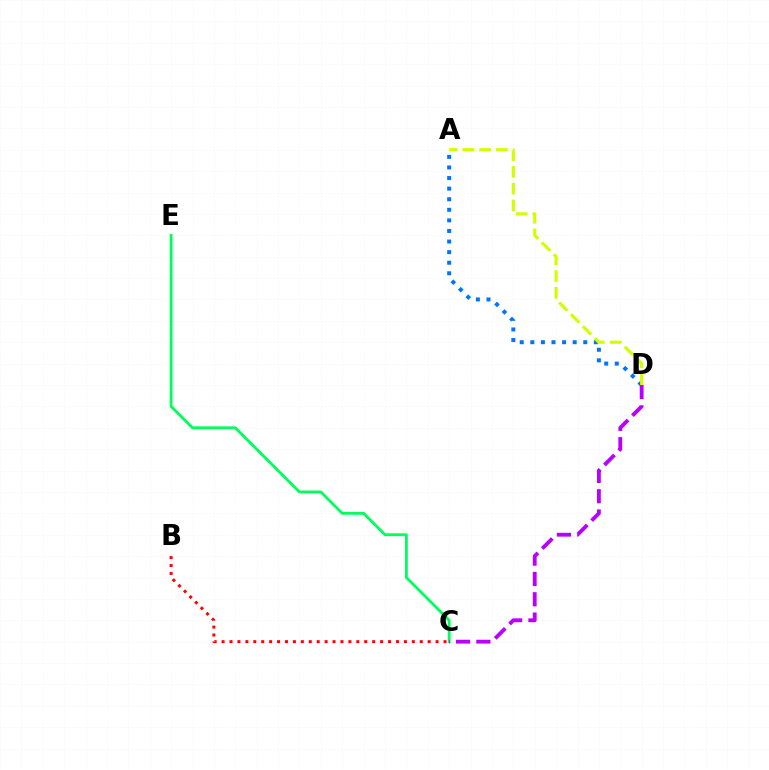{('A', 'D'): [{'color': '#0074ff', 'line_style': 'dotted', 'thickness': 2.88}, {'color': '#d1ff00', 'line_style': 'dashed', 'thickness': 2.28}], ('C', 'E'): [{'color': '#00ff5c', 'line_style': 'solid', 'thickness': 2.04}], ('C', 'D'): [{'color': '#b900ff', 'line_style': 'dashed', 'thickness': 2.76}], ('B', 'C'): [{'color': '#ff0000', 'line_style': 'dotted', 'thickness': 2.15}]}